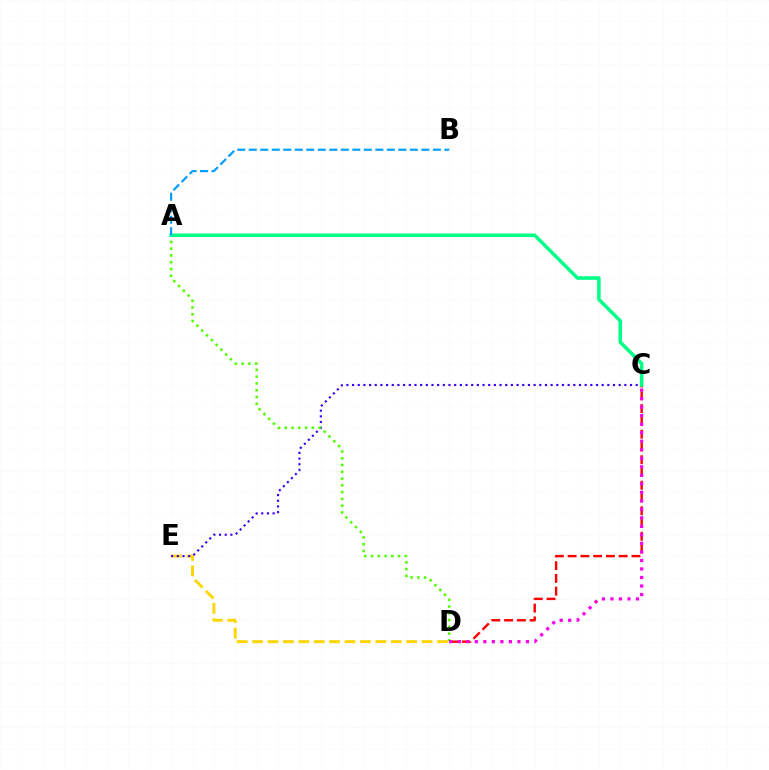{('D', 'E'): [{'color': '#ffd500', 'line_style': 'dashed', 'thickness': 2.09}], ('C', 'E'): [{'color': '#3700ff', 'line_style': 'dotted', 'thickness': 1.54}], ('C', 'D'): [{'color': '#ff0000', 'line_style': 'dashed', 'thickness': 1.73}, {'color': '#ff00ed', 'line_style': 'dotted', 'thickness': 2.31}], ('A', 'D'): [{'color': '#4fff00', 'line_style': 'dotted', 'thickness': 1.84}], ('A', 'C'): [{'color': '#00ff86', 'line_style': 'solid', 'thickness': 2.56}], ('A', 'B'): [{'color': '#009eff', 'line_style': 'dashed', 'thickness': 1.56}]}